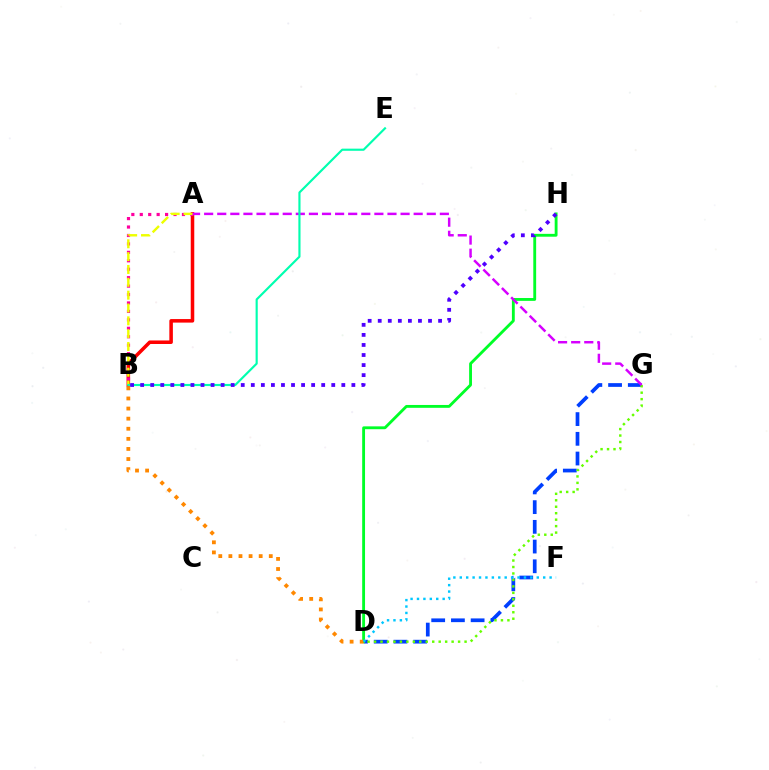{('D', 'G'): [{'color': '#003fff', 'line_style': 'dashed', 'thickness': 2.68}, {'color': '#66ff00', 'line_style': 'dotted', 'thickness': 1.76}], ('A', 'B'): [{'color': '#ff0000', 'line_style': 'solid', 'thickness': 2.54}, {'color': '#ff00a0', 'line_style': 'dotted', 'thickness': 2.29}, {'color': '#eeff00', 'line_style': 'dashed', 'thickness': 1.74}], ('D', 'H'): [{'color': '#00ff27', 'line_style': 'solid', 'thickness': 2.05}], ('A', 'G'): [{'color': '#d600ff', 'line_style': 'dashed', 'thickness': 1.78}], ('B', 'D'): [{'color': '#ff8800', 'line_style': 'dotted', 'thickness': 2.74}], ('B', 'E'): [{'color': '#00ffaf', 'line_style': 'solid', 'thickness': 1.55}], ('B', 'H'): [{'color': '#4f00ff', 'line_style': 'dotted', 'thickness': 2.73}], ('D', 'F'): [{'color': '#00c7ff', 'line_style': 'dotted', 'thickness': 1.74}]}